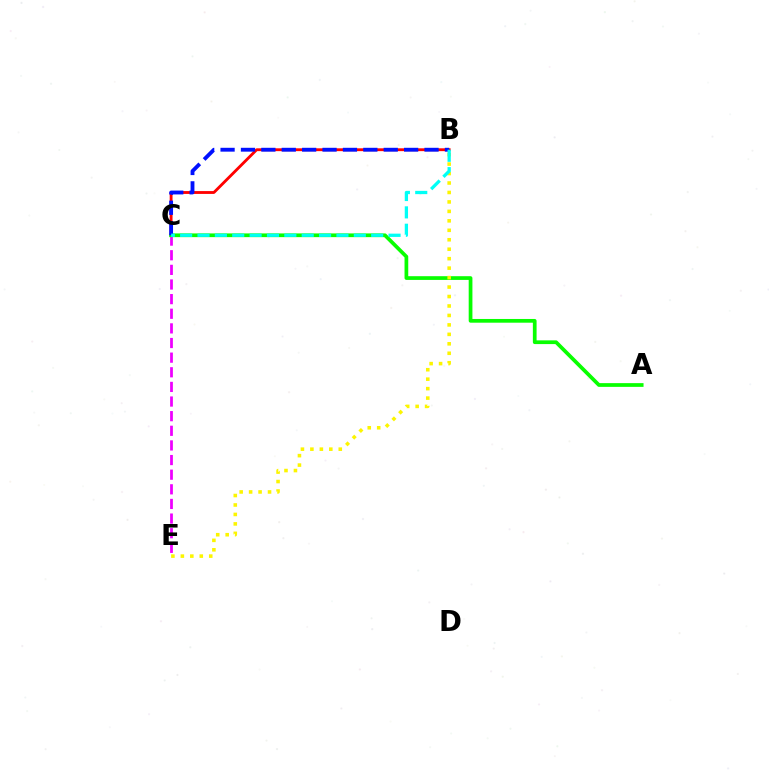{('B', 'C'): [{'color': '#ff0000', 'line_style': 'solid', 'thickness': 2.04}, {'color': '#0010ff', 'line_style': 'dashed', 'thickness': 2.77}, {'color': '#00fff6', 'line_style': 'dashed', 'thickness': 2.36}], ('C', 'E'): [{'color': '#ee00ff', 'line_style': 'dashed', 'thickness': 1.99}], ('A', 'C'): [{'color': '#08ff00', 'line_style': 'solid', 'thickness': 2.68}], ('B', 'E'): [{'color': '#fcf500', 'line_style': 'dotted', 'thickness': 2.57}]}